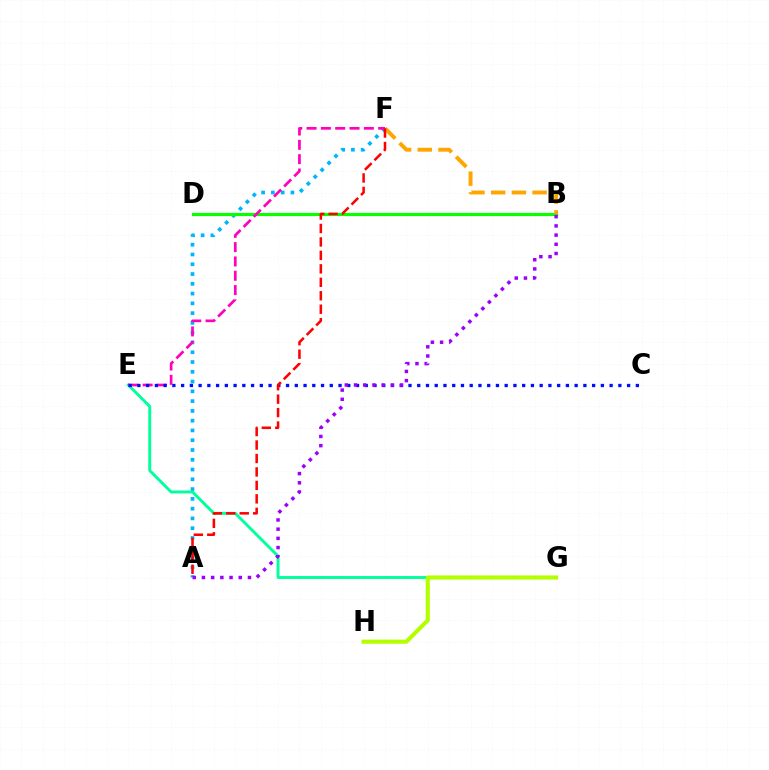{('A', 'F'): [{'color': '#00b5ff', 'line_style': 'dotted', 'thickness': 2.66}, {'color': '#ff0000', 'line_style': 'dashed', 'thickness': 1.83}], ('B', 'D'): [{'color': '#08ff00', 'line_style': 'solid', 'thickness': 2.28}], ('E', 'G'): [{'color': '#00ff9d', 'line_style': 'solid', 'thickness': 2.1}], ('B', 'F'): [{'color': '#ffa500', 'line_style': 'dashed', 'thickness': 2.81}], ('E', 'F'): [{'color': '#ff00bd', 'line_style': 'dashed', 'thickness': 1.95}], ('C', 'E'): [{'color': '#0010ff', 'line_style': 'dotted', 'thickness': 2.38}], ('A', 'B'): [{'color': '#9b00ff', 'line_style': 'dotted', 'thickness': 2.5}], ('G', 'H'): [{'color': '#b3ff00', 'line_style': 'solid', 'thickness': 2.96}]}